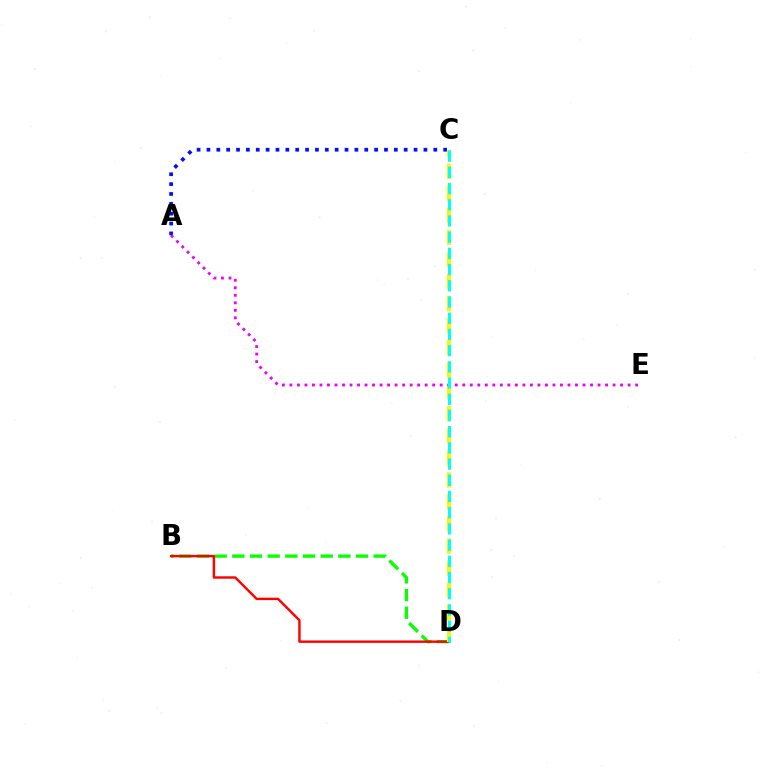{('A', 'C'): [{'color': '#0010ff', 'line_style': 'dotted', 'thickness': 2.68}], ('B', 'D'): [{'color': '#08ff00', 'line_style': 'dashed', 'thickness': 2.4}, {'color': '#ff0000', 'line_style': 'solid', 'thickness': 1.74}], ('C', 'D'): [{'color': '#fcf500', 'line_style': 'dashed', 'thickness': 3.0}, {'color': '#00fff6', 'line_style': 'dashed', 'thickness': 2.2}], ('A', 'E'): [{'color': '#ee00ff', 'line_style': 'dotted', 'thickness': 2.04}]}